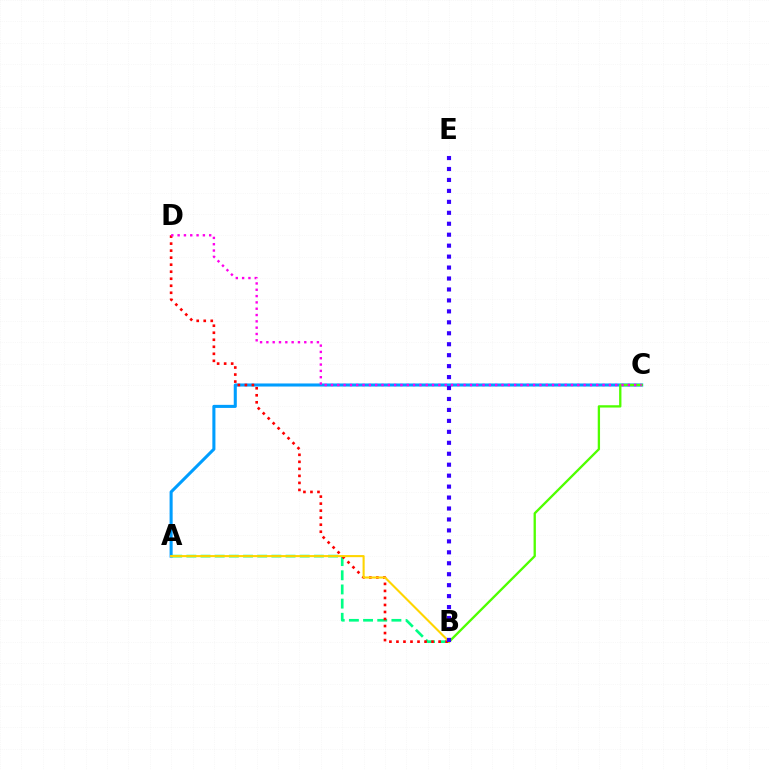{('A', 'C'): [{'color': '#009eff', 'line_style': 'solid', 'thickness': 2.21}], ('A', 'B'): [{'color': '#00ff86', 'line_style': 'dashed', 'thickness': 1.92}, {'color': '#ffd500', 'line_style': 'solid', 'thickness': 1.51}], ('B', 'C'): [{'color': '#4fff00', 'line_style': 'solid', 'thickness': 1.67}], ('B', 'D'): [{'color': '#ff0000', 'line_style': 'dotted', 'thickness': 1.91}], ('B', 'E'): [{'color': '#3700ff', 'line_style': 'dotted', 'thickness': 2.98}], ('C', 'D'): [{'color': '#ff00ed', 'line_style': 'dotted', 'thickness': 1.72}]}